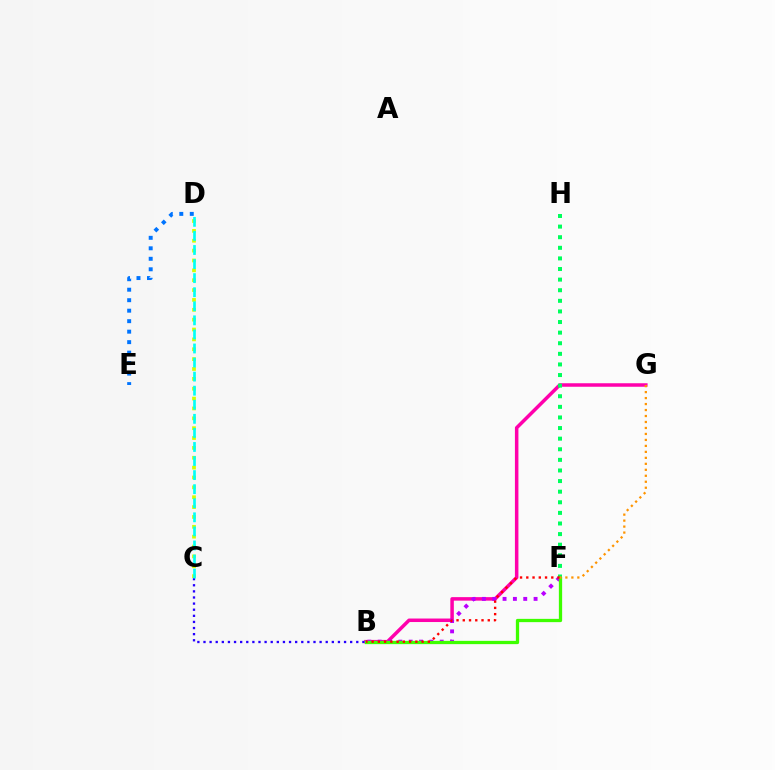{('B', 'G'): [{'color': '#ff00ac', 'line_style': 'solid', 'thickness': 2.53}], ('B', 'F'): [{'color': '#b900ff', 'line_style': 'dotted', 'thickness': 2.81}, {'color': '#3dff00', 'line_style': 'solid', 'thickness': 2.35}, {'color': '#ff0000', 'line_style': 'dotted', 'thickness': 1.7}], ('D', 'E'): [{'color': '#0074ff', 'line_style': 'dotted', 'thickness': 2.85}], ('B', 'C'): [{'color': '#2500ff', 'line_style': 'dotted', 'thickness': 1.66}], ('F', 'H'): [{'color': '#00ff5c', 'line_style': 'dotted', 'thickness': 2.88}], ('C', 'D'): [{'color': '#d1ff00', 'line_style': 'dotted', 'thickness': 2.68}, {'color': '#00fff6', 'line_style': 'dashed', 'thickness': 1.91}], ('F', 'G'): [{'color': '#ff9400', 'line_style': 'dotted', 'thickness': 1.62}]}